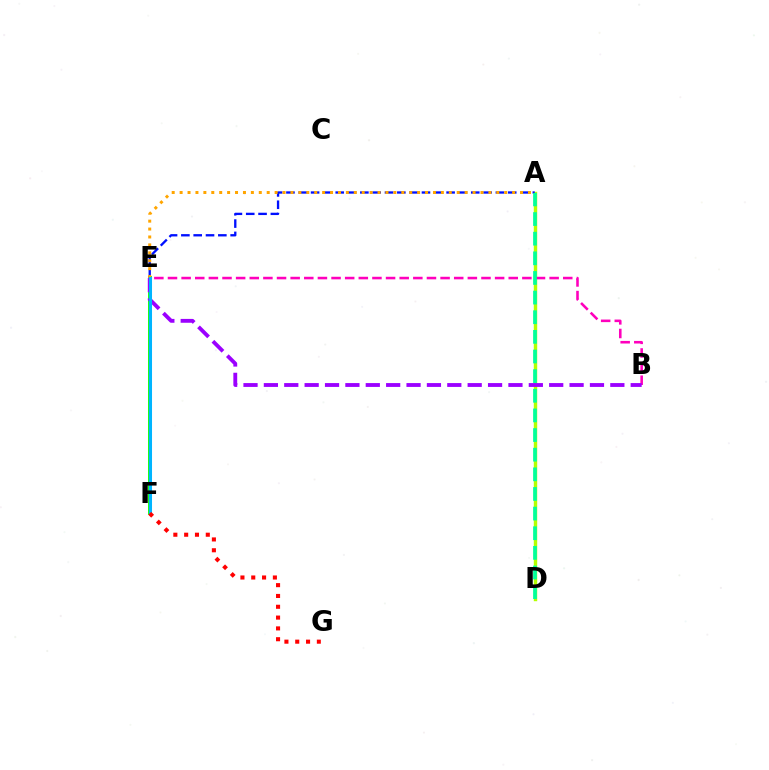{('A', 'D'): [{'color': '#b3ff00', 'line_style': 'solid', 'thickness': 2.46}, {'color': '#00ff9d', 'line_style': 'dashed', 'thickness': 2.67}], ('E', 'F'): [{'color': '#08ff00', 'line_style': 'solid', 'thickness': 2.76}, {'color': '#00b5ff', 'line_style': 'solid', 'thickness': 2.19}], ('A', 'E'): [{'color': '#0010ff', 'line_style': 'dashed', 'thickness': 1.67}, {'color': '#ffa500', 'line_style': 'dotted', 'thickness': 2.15}], ('B', 'E'): [{'color': '#ff00bd', 'line_style': 'dashed', 'thickness': 1.85}, {'color': '#9b00ff', 'line_style': 'dashed', 'thickness': 2.77}], ('F', 'G'): [{'color': '#ff0000', 'line_style': 'dotted', 'thickness': 2.94}]}